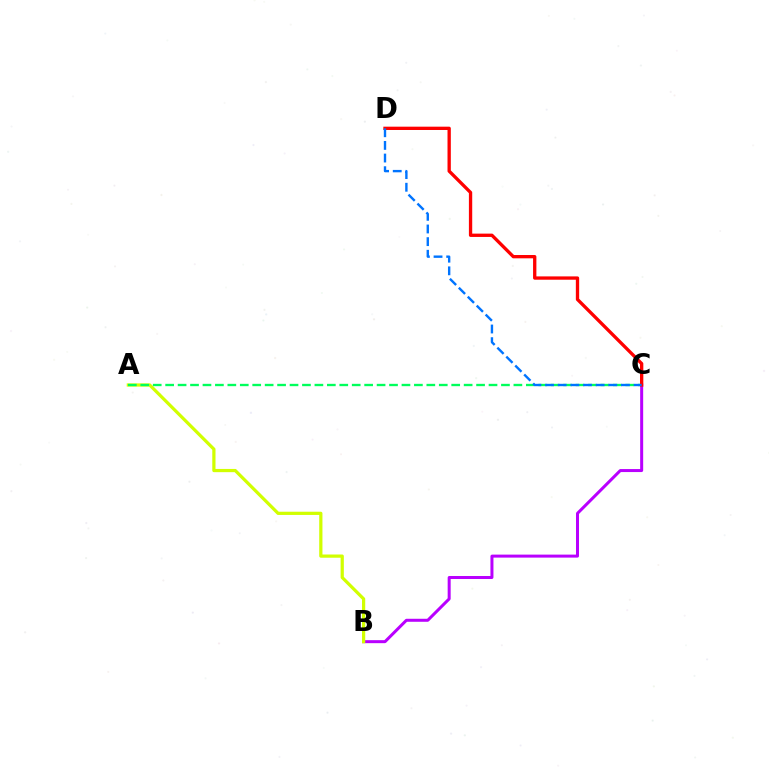{('B', 'C'): [{'color': '#b900ff', 'line_style': 'solid', 'thickness': 2.16}], ('A', 'B'): [{'color': '#d1ff00', 'line_style': 'solid', 'thickness': 2.32}], ('A', 'C'): [{'color': '#00ff5c', 'line_style': 'dashed', 'thickness': 1.69}], ('C', 'D'): [{'color': '#ff0000', 'line_style': 'solid', 'thickness': 2.39}, {'color': '#0074ff', 'line_style': 'dashed', 'thickness': 1.72}]}